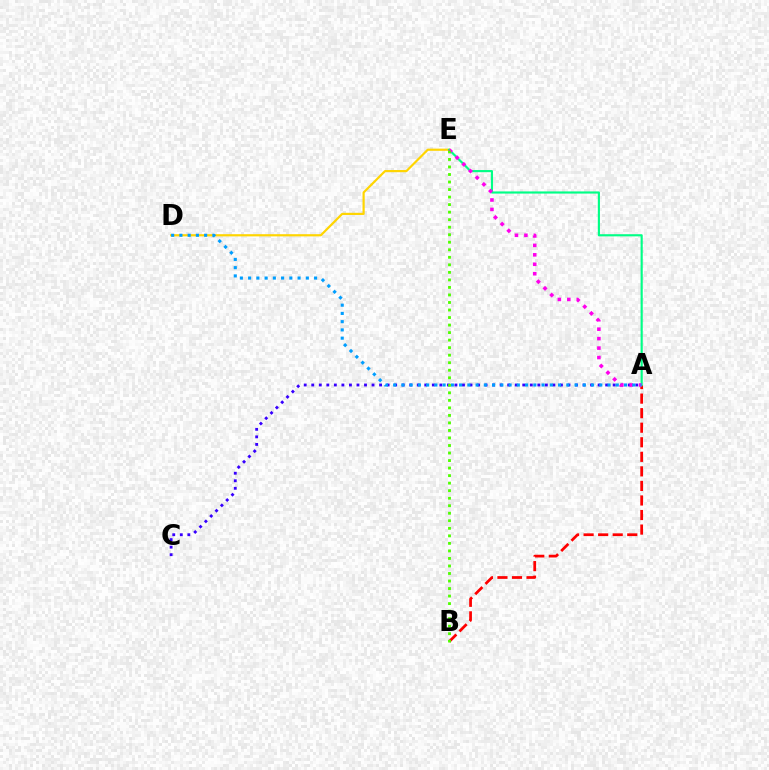{('A', 'C'): [{'color': '#3700ff', 'line_style': 'dotted', 'thickness': 2.05}], ('D', 'E'): [{'color': '#ffd500', 'line_style': 'solid', 'thickness': 1.57}], ('A', 'B'): [{'color': '#ff0000', 'line_style': 'dashed', 'thickness': 1.98}], ('A', 'E'): [{'color': '#00ff86', 'line_style': 'solid', 'thickness': 1.55}, {'color': '#ff00ed', 'line_style': 'dotted', 'thickness': 2.57}], ('A', 'D'): [{'color': '#009eff', 'line_style': 'dotted', 'thickness': 2.24}], ('B', 'E'): [{'color': '#4fff00', 'line_style': 'dotted', 'thickness': 2.05}]}